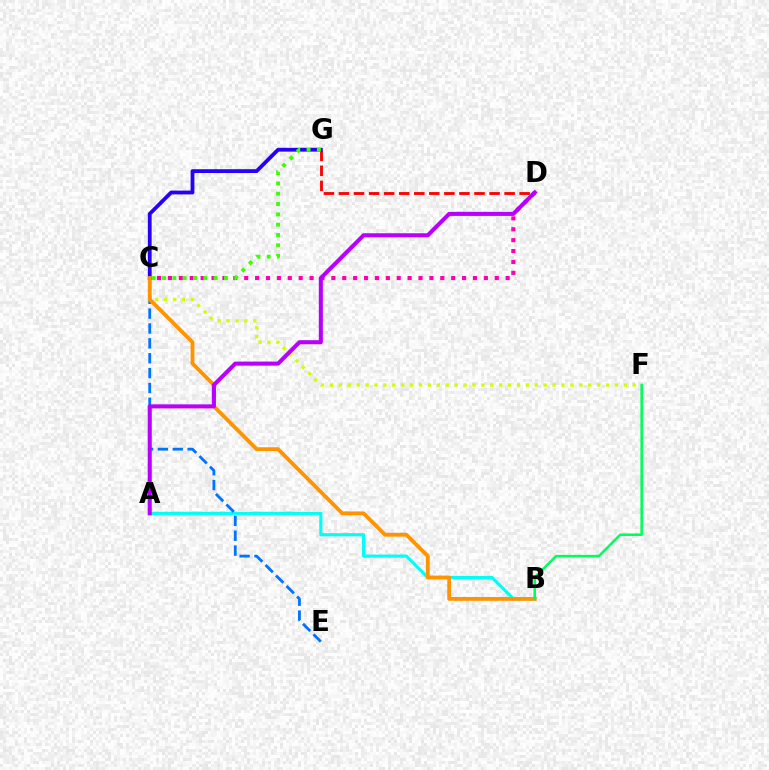{('A', 'B'): [{'color': '#00fff6', 'line_style': 'solid', 'thickness': 2.27}], ('C', 'D'): [{'color': '#ff00ac', 'line_style': 'dotted', 'thickness': 2.96}], ('C', 'E'): [{'color': '#0074ff', 'line_style': 'dashed', 'thickness': 2.02}], ('D', 'G'): [{'color': '#ff0000', 'line_style': 'dashed', 'thickness': 2.05}], ('C', 'F'): [{'color': '#d1ff00', 'line_style': 'dotted', 'thickness': 2.42}], ('C', 'G'): [{'color': '#2500ff', 'line_style': 'solid', 'thickness': 2.75}, {'color': '#3dff00', 'line_style': 'dotted', 'thickness': 2.81}], ('B', 'C'): [{'color': '#ff9400', 'line_style': 'solid', 'thickness': 2.75}], ('A', 'D'): [{'color': '#b900ff', 'line_style': 'solid', 'thickness': 2.92}], ('B', 'F'): [{'color': '#00ff5c', 'line_style': 'solid', 'thickness': 1.85}]}